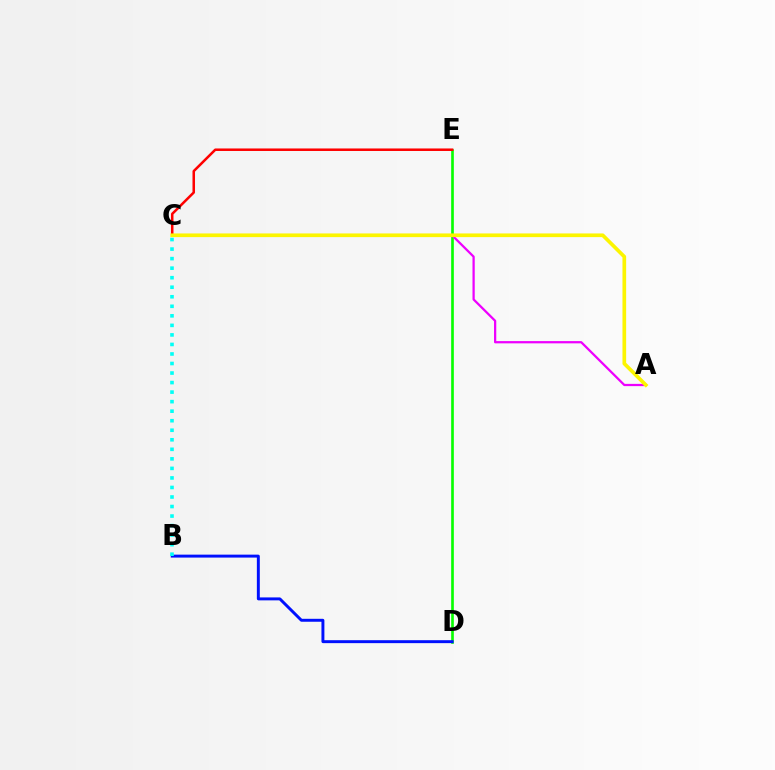{('D', 'E'): [{'color': '#08ff00', 'line_style': 'solid', 'thickness': 1.91}], ('C', 'E'): [{'color': '#ff0000', 'line_style': 'solid', 'thickness': 1.81}], ('B', 'D'): [{'color': '#0010ff', 'line_style': 'solid', 'thickness': 2.12}], ('A', 'C'): [{'color': '#ee00ff', 'line_style': 'solid', 'thickness': 1.62}, {'color': '#fcf500', 'line_style': 'solid', 'thickness': 2.65}], ('B', 'C'): [{'color': '#00fff6', 'line_style': 'dotted', 'thickness': 2.59}]}